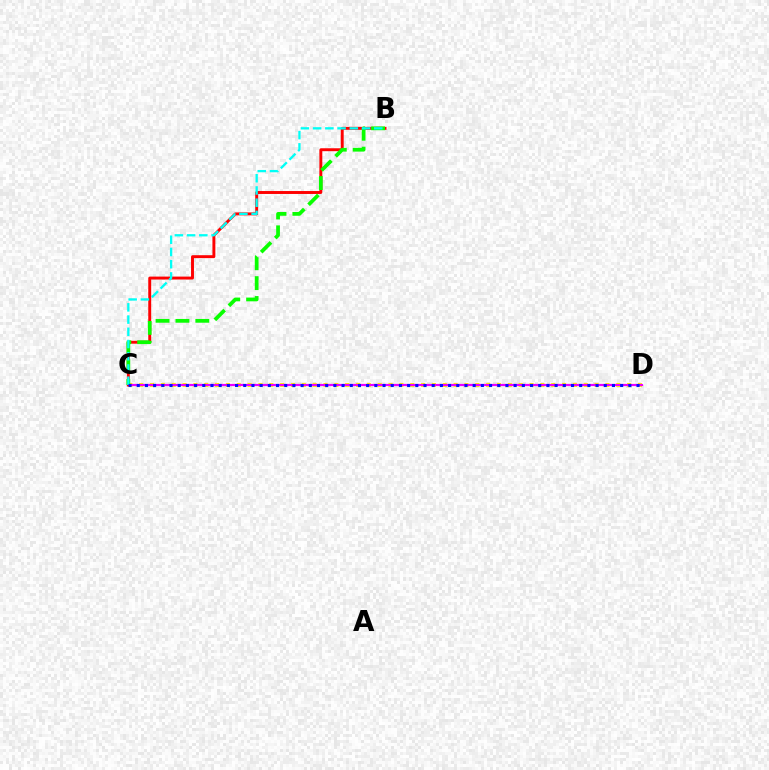{('C', 'D'): [{'color': '#fcf500', 'line_style': 'dotted', 'thickness': 2.95}, {'color': '#ee00ff', 'line_style': 'solid', 'thickness': 1.6}, {'color': '#0010ff', 'line_style': 'dotted', 'thickness': 2.23}], ('B', 'C'): [{'color': '#ff0000', 'line_style': 'solid', 'thickness': 2.11}, {'color': '#08ff00', 'line_style': 'dashed', 'thickness': 2.7}, {'color': '#00fff6', 'line_style': 'dashed', 'thickness': 1.66}]}